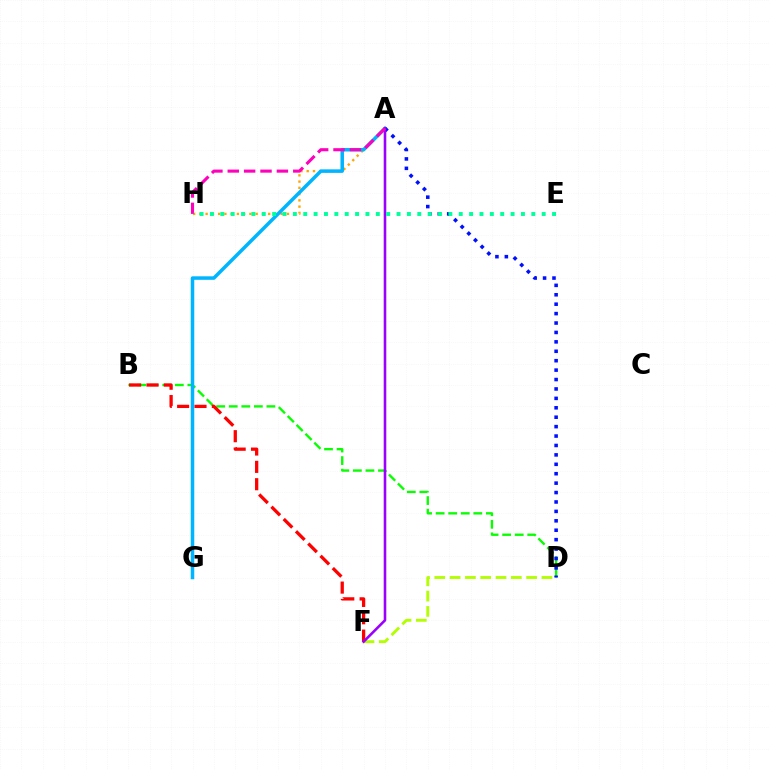{('B', 'D'): [{'color': '#08ff00', 'line_style': 'dashed', 'thickness': 1.71}], ('B', 'F'): [{'color': '#ff0000', 'line_style': 'dashed', 'thickness': 2.36}], ('A', 'H'): [{'color': '#ffa500', 'line_style': 'dotted', 'thickness': 1.7}, {'color': '#ff00bd', 'line_style': 'dashed', 'thickness': 2.22}], ('A', 'G'): [{'color': '#00b5ff', 'line_style': 'solid', 'thickness': 2.53}], ('A', 'D'): [{'color': '#0010ff', 'line_style': 'dotted', 'thickness': 2.56}], ('D', 'F'): [{'color': '#b3ff00', 'line_style': 'dashed', 'thickness': 2.08}], ('A', 'F'): [{'color': '#9b00ff', 'line_style': 'solid', 'thickness': 1.86}], ('E', 'H'): [{'color': '#00ff9d', 'line_style': 'dotted', 'thickness': 2.82}]}